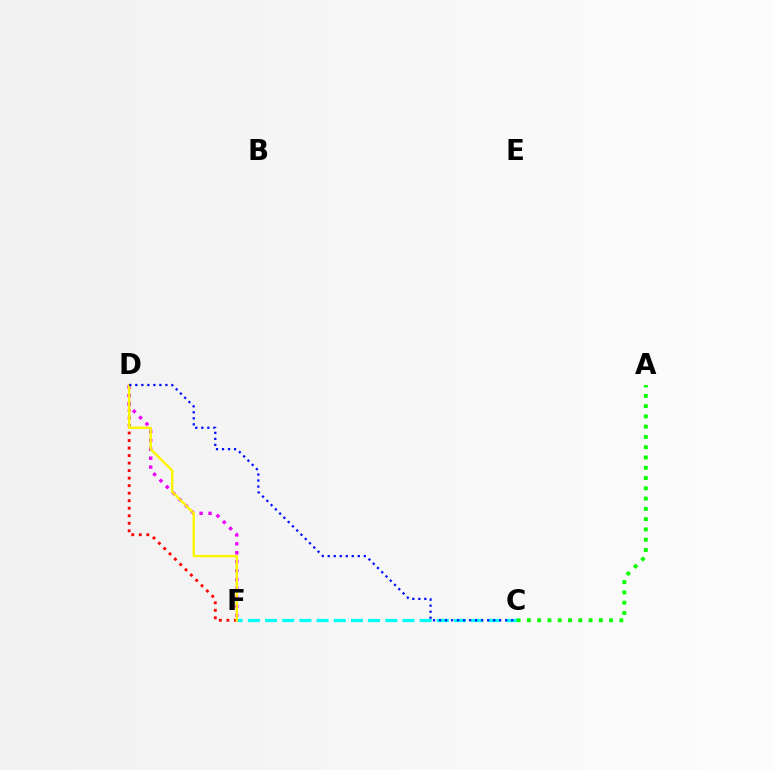{('C', 'F'): [{'color': '#00fff6', 'line_style': 'dashed', 'thickness': 2.33}], ('D', 'F'): [{'color': '#ff0000', 'line_style': 'dotted', 'thickness': 2.04}, {'color': '#ee00ff', 'line_style': 'dotted', 'thickness': 2.43}, {'color': '#fcf500', 'line_style': 'solid', 'thickness': 1.72}], ('A', 'C'): [{'color': '#08ff00', 'line_style': 'dotted', 'thickness': 2.79}], ('C', 'D'): [{'color': '#0010ff', 'line_style': 'dotted', 'thickness': 1.63}]}